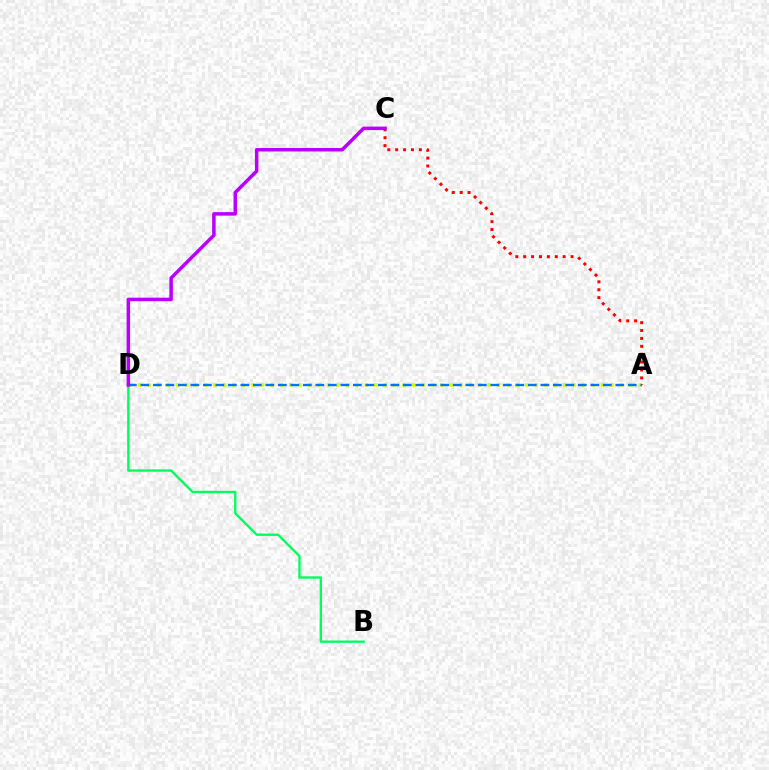{('A', 'C'): [{'color': '#ff0000', 'line_style': 'dotted', 'thickness': 2.14}], ('B', 'D'): [{'color': '#00ff5c', 'line_style': 'solid', 'thickness': 1.69}], ('A', 'D'): [{'color': '#d1ff00', 'line_style': 'dotted', 'thickness': 2.57}, {'color': '#0074ff', 'line_style': 'dashed', 'thickness': 1.7}], ('C', 'D'): [{'color': '#b900ff', 'line_style': 'solid', 'thickness': 2.52}]}